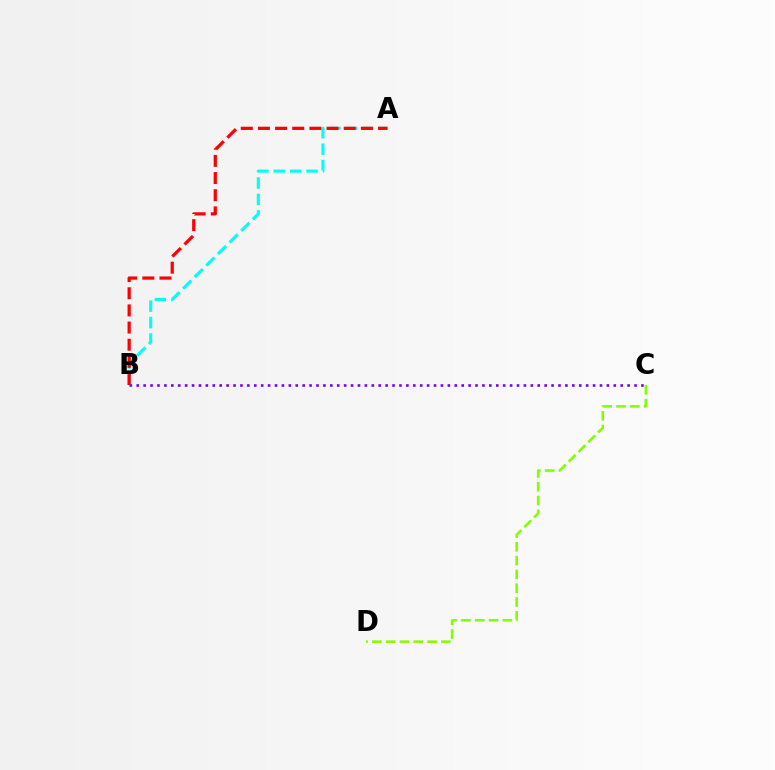{('A', 'B'): [{'color': '#00fff6', 'line_style': 'dashed', 'thickness': 2.23}, {'color': '#ff0000', 'line_style': 'dashed', 'thickness': 2.33}], ('B', 'C'): [{'color': '#7200ff', 'line_style': 'dotted', 'thickness': 1.88}], ('C', 'D'): [{'color': '#84ff00', 'line_style': 'dashed', 'thickness': 1.88}]}